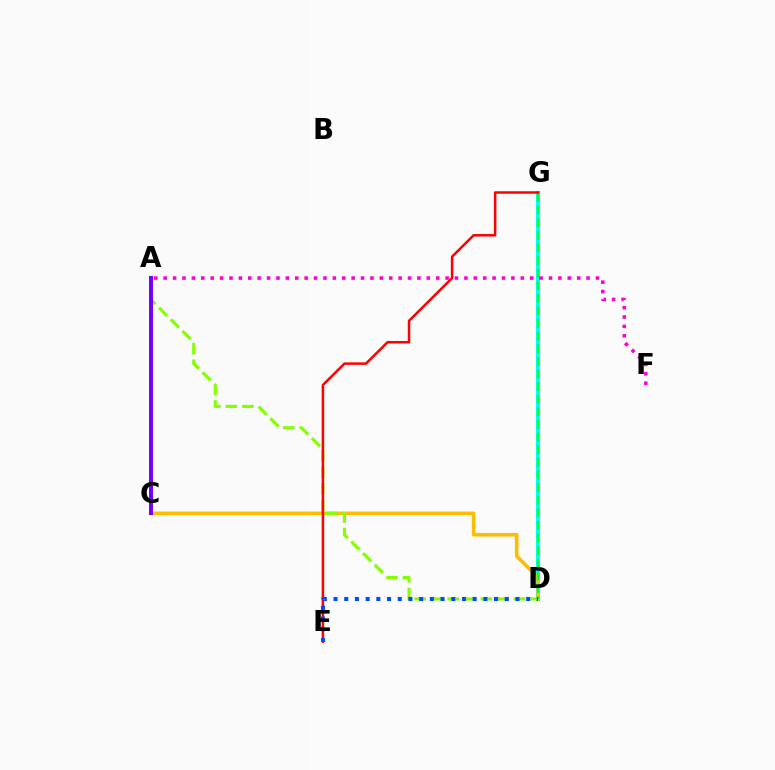{('D', 'G'): [{'color': '#00fff6', 'line_style': 'solid', 'thickness': 2.98}, {'color': '#00ff39', 'line_style': 'dashed', 'thickness': 1.71}], ('C', 'D'): [{'color': '#ffbd00', 'line_style': 'solid', 'thickness': 2.59}], ('A', 'D'): [{'color': '#84ff00', 'line_style': 'dashed', 'thickness': 2.25}], ('E', 'G'): [{'color': '#ff0000', 'line_style': 'solid', 'thickness': 1.8}], ('A', 'F'): [{'color': '#ff00cf', 'line_style': 'dotted', 'thickness': 2.55}], ('D', 'E'): [{'color': '#004bff', 'line_style': 'dotted', 'thickness': 2.91}], ('A', 'C'): [{'color': '#7200ff', 'line_style': 'solid', 'thickness': 2.84}]}